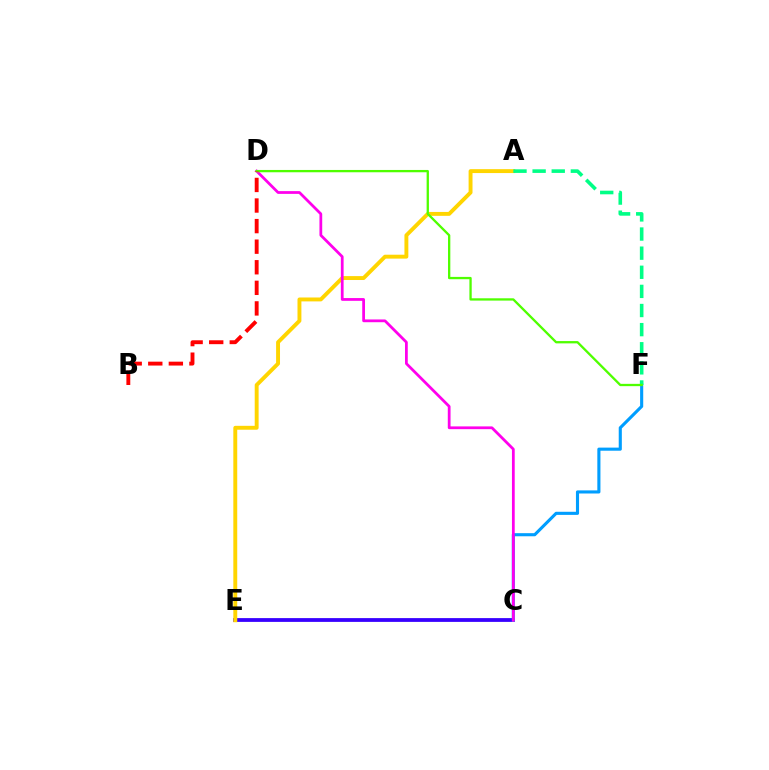{('C', 'E'): [{'color': '#3700ff', 'line_style': 'solid', 'thickness': 2.72}], ('A', 'E'): [{'color': '#ffd500', 'line_style': 'solid', 'thickness': 2.81}], ('C', 'F'): [{'color': '#009eff', 'line_style': 'solid', 'thickness': 2.24}], ('C', 'D'): [{'color': '#ff00ed', 'line_style': 'solid', 'thickness': 1.99}], ('A', 'F'): [{'color': '#00ff86', 'line_style': 'dashed', 'thickness': 2.6}], ('D', 'F'): [{'color': '#4fff00', 'line_style': 'solid', 'thickness': 1.66}], ('B', 'D'): [{'color': '#ff0000', 'line_style': 'dashed', 'thickness': 2.8}]}